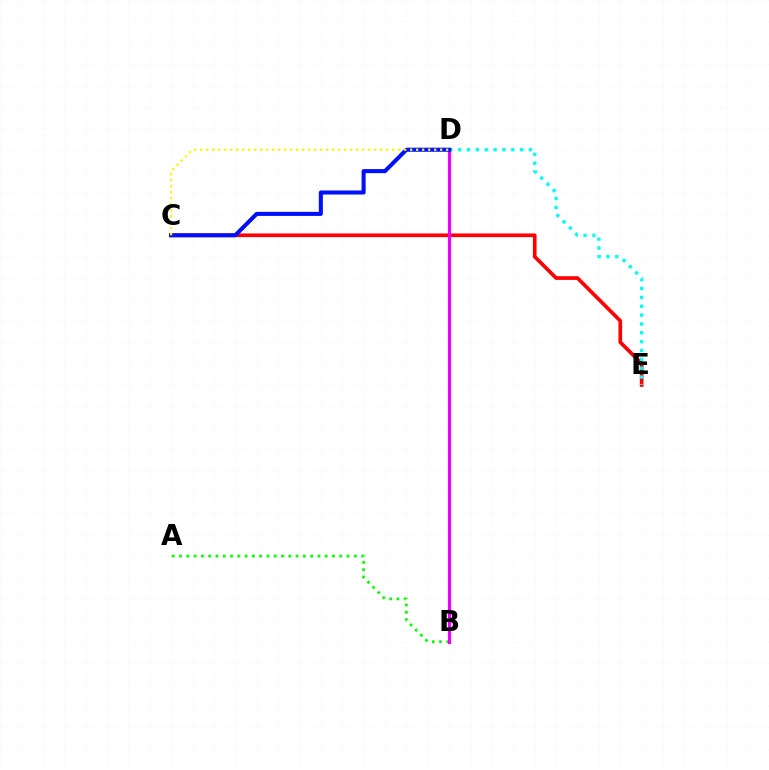{('C', 'E'): [{'color': '#ff0000', 'line_style': 'solid', 'thickness': 2.65}], ('D', 'E'): [{'color': '#00fff6', 'line_style': 'dotted', 'thickness': 2.4}], ('A', 'B'): [{'color': '#08ff00', 'line_style': 'dotted', 'thickness': 1.98}], ('B', 'D'): [{'color': '#ee00ff', 'line_style': 'solid', 'thickness': 2.28}], ('C', 'D'): [{'color': '#0010ff', 'line_style': 'solid', 'thickness': 2.92}, {'color': '#fcf500', 'line_style': 'dotted', 'thickness': 1.63}]}